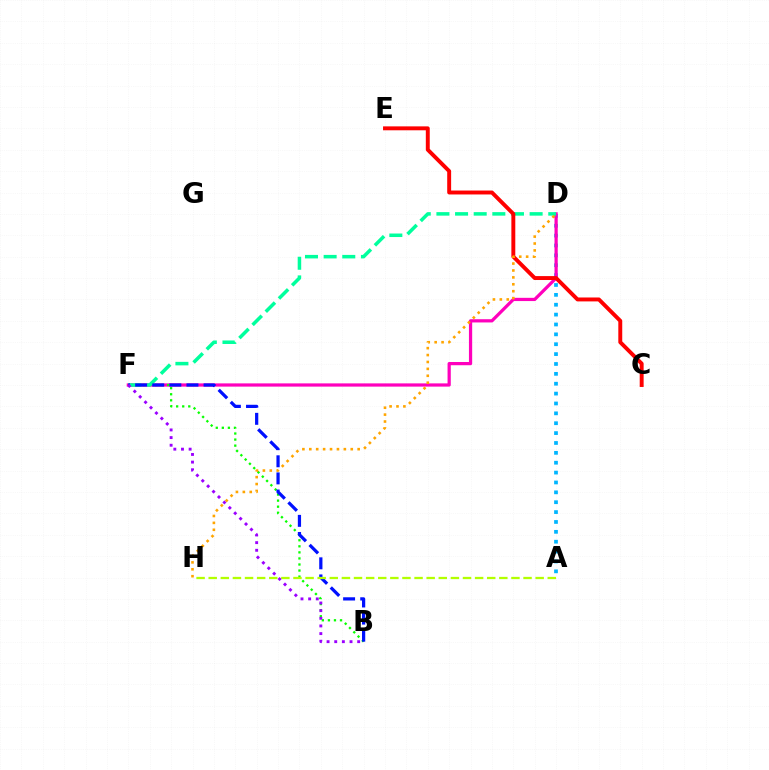{('A', 'D'): [{'color': '#00b5ff', 'line_style': 'dotted', 'thickness': 2.68}], ('D', 'F'): [{'color': '#ff00bd', 'line_style': 'solid', 'thickness': 2.33}, {'color': '#00ff9d', 'line_style': 'dashed', 'thickness': 2.53}], ('B', 'F'): [{'color': '#08ff00', 'line_style': 'dotted', 'thickness': 1.65}, {'color': '#0010ff', 'line_style': 'dashed', 'thickness': 2.32}, {'color': '#9b00ff', 'line_style': 'dotted', 'thickness': 2.08}], ('C', 'E'): [{'color': '#ff0000', 'line_style': 'solid', 'thickness': 2.82}], ('A', 'H'): [{'color': '#b3ff00', 'line_style': 'dashed', 'thickness': 1.65}], ('D', 'H'): [{'color': '#ffa500', 'line_style': 'dotted', 'thickness': 1.88}]}